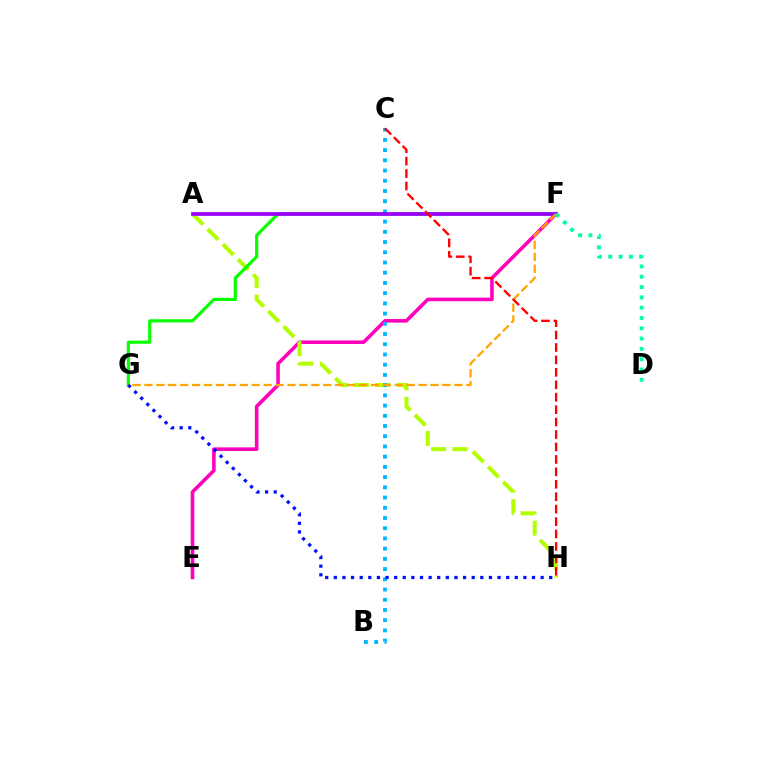{('E', 'F'): [{'color': '#ff00bd', 'line_style': 'solid', 'thickness': 2.58}], ('A', 'H'): [{'color': '#b3ff00', 'line_style': 'dashed', 'thickness': 2.91}], ('B', 'C'): [{'color': '#00b5ff', 'line_style': 'dotted', 'thickness': 2.78}], ('F', 'G'): [{'color': '#08ff00', 'line_style': 'solid', 'thickness': 2.28}, {'color': '#ffa500', 'line_style': 'dashed', 'thickness': 1.62}], ('A', 'F'): [{'color': '#9b00ff', 'line_style': 'solid', 'thickness': 2.7}], ('G', 'H'): [{'color': '#0010ff', 'line_style': 'dotted', 'thickness': 2.34}], ('D', 'F'): [{'color': '#00ff9d', 'line_style': 'dotted', 'thickness': 2.8}], ('C', 'H'): [{'color': '#ff0000', 'line_style': 'dashed', 'thickness': 1.69}]}